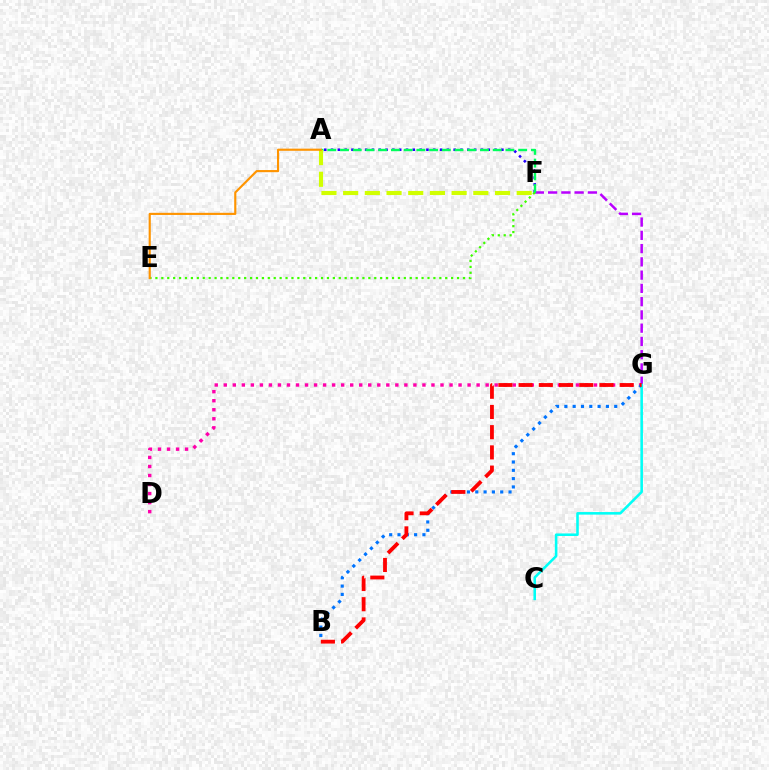{('D', 'G'): [{'color': '#ff00ac', 'line_style': 'dotted', 'thickness': 2.45}], ('F', 'G'): [{'color': '#b900ff', 'line_style': 'dashed', 'thickness': 1.8}], ('B', 'G'): [{'color': '#0074ff', 'line_style': 'dotted', 'thickness': 2.26}, {'color': '#ff0000', 'line_style': 'dashed', 'thickness': 2.75}], ('A', 'F'): [{'color': '#2500ff', 'line_style': 'dotted', 'thickness': 1.85}, {'color': '#00ff5c', 'line_style': 'dashed', 'thickness': 1.73}, {'color': '#d1ff00', 'line_style': 'dashed', 'thickness': 2.95}], ('C', 'G'): [{'color': '#00fff6', 'line_style': 'solid', 'thickness': 1.85}], ('E', 'F'): [{'color': '#3dff00', 'line_style': 'dotted', 'thickness': 1.61}], ('A', 'E'): [{'color': '#ff9400', 'line_style': 'solid', 'thickness': 1.54}]}